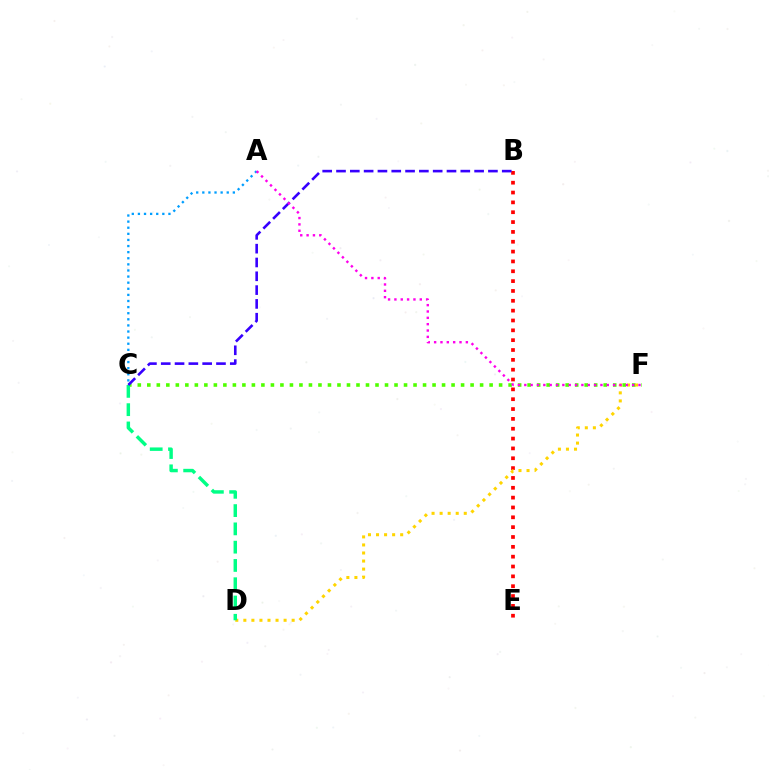{('A', 'C'): [{'color': '#009eff', 'line_style': 'dotted', 'thickness': 1.66}], ('C', 'F'): [{'color': '#4fff00', 'line_style': 'dotted', 'thickness': 2.58}], ('B', 'E'): [{'color': '#ff0000', 'line_style': 'dotted', 'thickness': 2.67}], ('D', 'F'): [{'color': '#ffd500', 'line_style': 'dotted', 'thickness': 2.19}], ('C', 'D'): [{'color': '#00ff86', 'line_style': 'dashed', 'thickness': 2.48}], ('B', 'C'): [{'color': '#3700ff', 'line_style': 'dashed', 'thickness': 1.88}], ('A', 'F'): [{'color': '#ff00ed', 'line_style': 'dotted', 'thickness': 1.72}]}